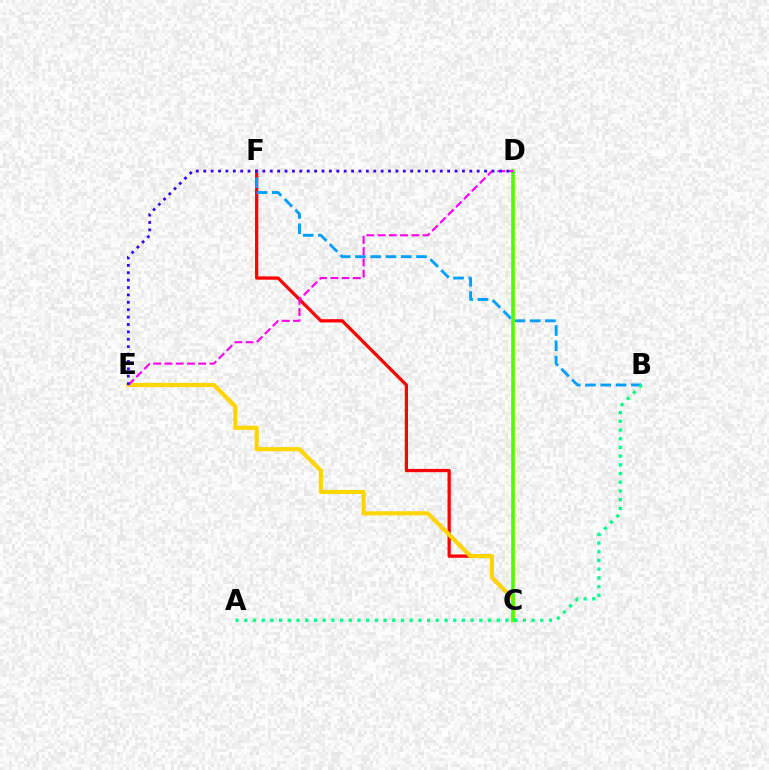{('C', 'F'): [{'color': '#ff0000', 'line_style': 'solid', 'thickness': 2.35}], ('B', 'F'): [{'color': '#009eff', 'line_style': 'dashed', 'thickness': 2.08}], ('C', 'E'): [{'color': '#ffd500', 'line_style': 'solid', 'thickness': 2.98}], ('C', 'D'): [{'color': '#4fff00', 'line_style': 'solid', 'thickness': 2.59}], ('D', 'E'): [{'color': '#ff00ed', 'line_style': 'dashed', 'thickness': 1.53}, {'color': '#3700ff', 'line_style': 'dotted', 'thickness': 2.01}], ('A', 'B'): [{'color': '#00ff86', 'line_style': 'dotted', 'thickness': 2.37}]}